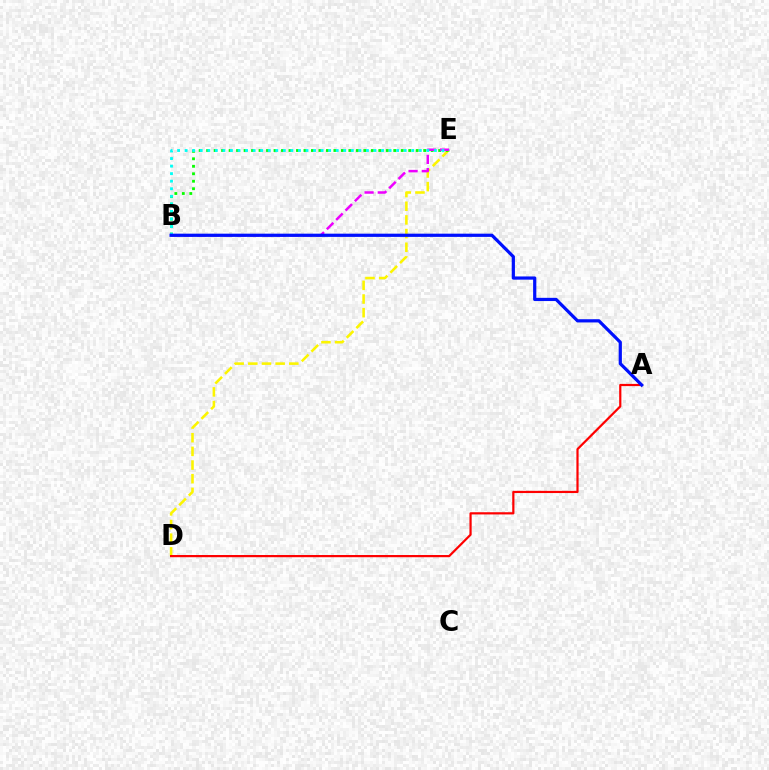{('D', 'E'): [{'color': '#fcf500', 'line_style': 'dashed', 'thickness': 1.86}], ('A', 'D'): [{'color': '#ff0000', 'line_style': 'solid', 'thickness': 1.59}], ('B', 'E'): [{'color': '#08ff00', 'line_style': 'dotted', 'thickness': 2.03}, {'color': '#ee00ff', 'line_style': 'dashed', 'thickness': 1.8}, {'color': '#00fff6', 'line_style': 'dotted', 'thickness': 2.05}], ('A', 'B'): [{'color': '#0010ff', 'line_style': 'solid', 'thickness': 2.31}]}